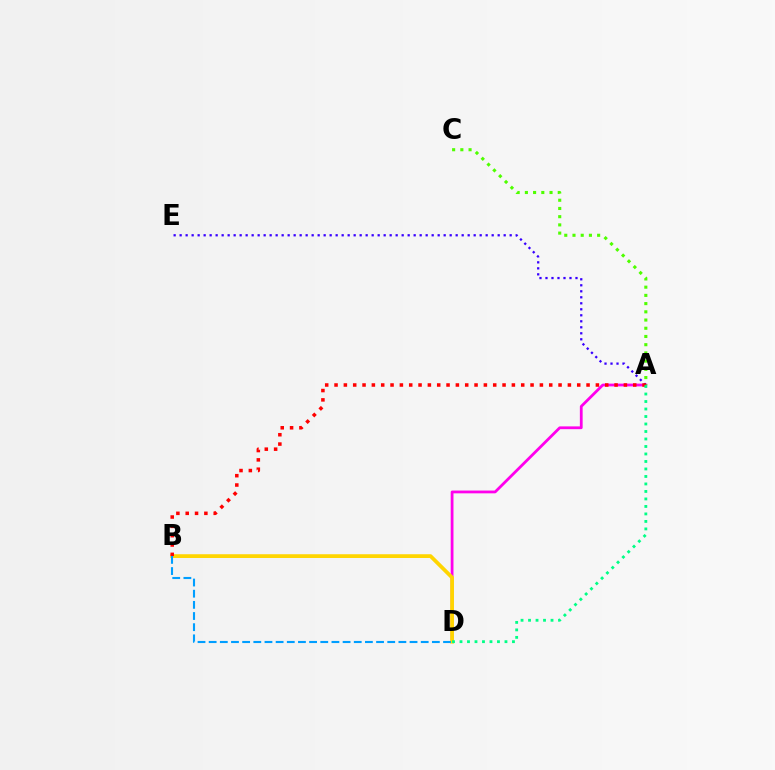{('A', 'D'): [{'color': '#ff00ed', 'line_style': 'solid', 'thickness': 2.0}, {'color': '#00ff86', 'line_style': 'dotted', 'thickness': 2.04}], ('B', 'D'): [{'color': '#ffd500', 'line_style': 'solid', 'thickness': 2.71}, {'color': '#009eff', 'line_style': 'dashed', 'thickness': 1.52}], ('A', 'E'): [{'color': '#3700ff', 'line_style': 'dotted', 'thickness': 1.63}], ('A', 'C'): [{'color': '#4fff00', 'line_style': 'dotted', 'thickness': 2.23}], ('A', 'B'): [{'color': '#ff0000', 'line_style': 'dotted', 'thickness': 2.54}]}